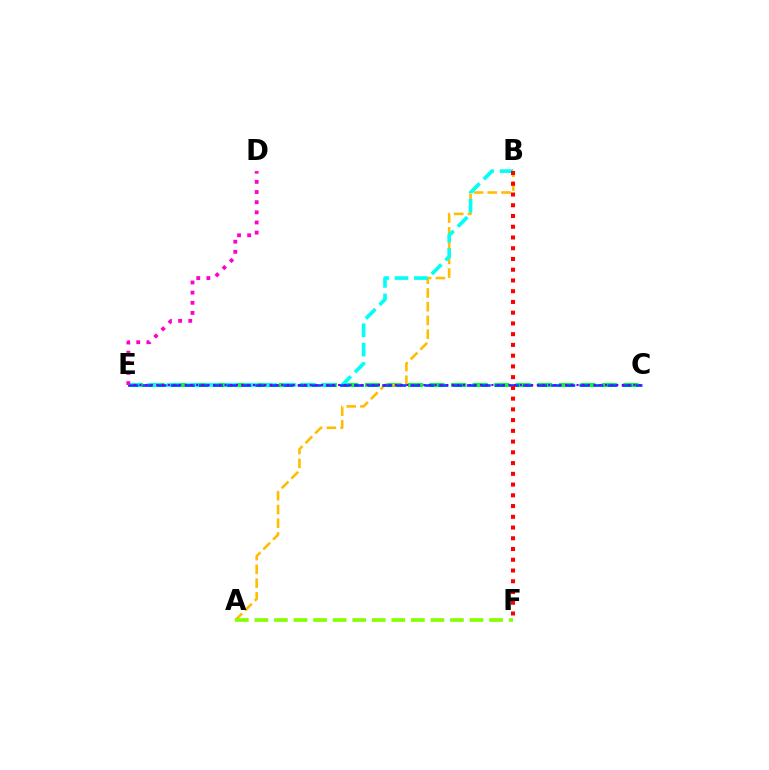{('C', 'E'): [{'color': '#00ff39', 'line_style': 'dashed', 'thickness': 2.93}, {'color': '#004bff', 'line_style': 'dashed', 'thickness': 1.91}, {'color': '#7200ff', 'line_style': 'dotted', 'thickness': 1.54}], ('A', 'B'): [{'color': '#ffbd00', 'line_style': 'dashed', 'thickness': 1.87}], ('A', 'F'): [{'color': '#84ff00', 'line_style': 'dashed', 'thickness': 2.66}], ('B', 'E'): [{'color': '#00fff6', 'line_style': 'dashed', 'thickness': 2.63}], ('B', 'F'): [{'color': '#ff0000', 'line_style': 'dotted', 'thickness': 2.92}], ('D', 'E'): [{'color': '#ff00cf', 'line_style': 'dotted', 'thickness': 2.76}]}